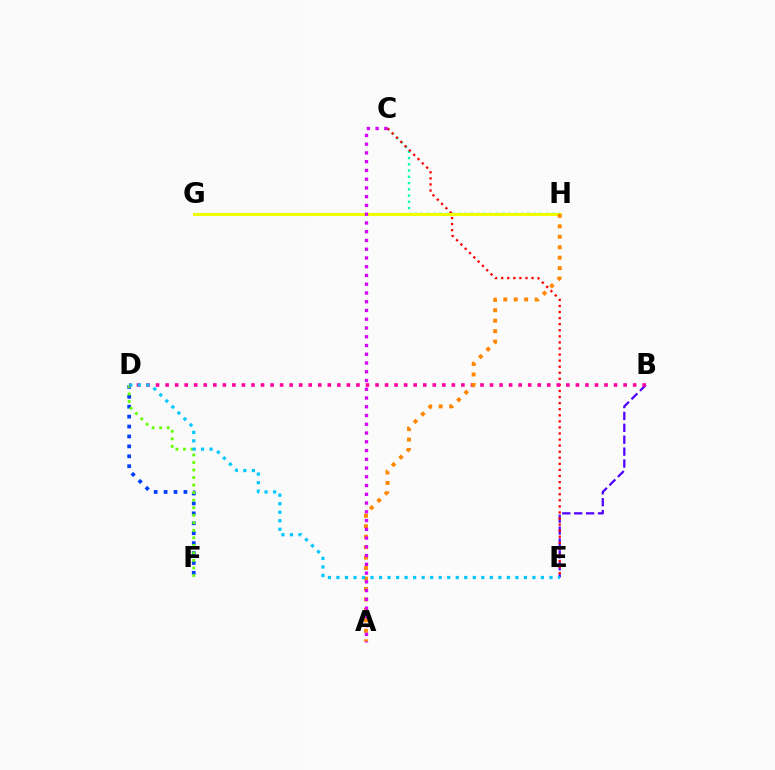{('C', 'H'): [{'color': '#00ffaf', 'line_style': 'dotted', 'thickness': 1.7}], ('D', 'F'): [{'color': '#003fff', 'line_style': 'dotted', 'thickness': 2.69}, {'color': '#66ff00', 'line_style': 'dotted', 'thickness': 2.05}], ('B', 'E'): [{'color': '#4f00ff', 'line_style': 'dashed', 'thickness': 1.62}], ('G', 'H'): [{'color': '#00ff27', 'line_style': 'dashed', 'thickness': 1.92}, {'color': '#eeff00', 'line_style': 'solid', 'thickness': 2.19}], ('C', 'E'): [{'color': '#ff0000', 'line_style': 'dotted', 'thickness': 1.65}], ('B', 'D'): [{'color': '#ff00a0', 'line_style': 'dotted', 'thickness': 2.59}], ('A', 'H'): [{'color': '#ff8800', 'line_style': 'dotted', 'thickness': 2.84}], ('A', 'C'): [{'color': '#d600ff', 'line_style': 'dotted', 'thickness': 2.38}], ('D', 'E'): [{'color': '#00c7ff', 'line_style': 'dotted', 'thickness': 2.32}]}